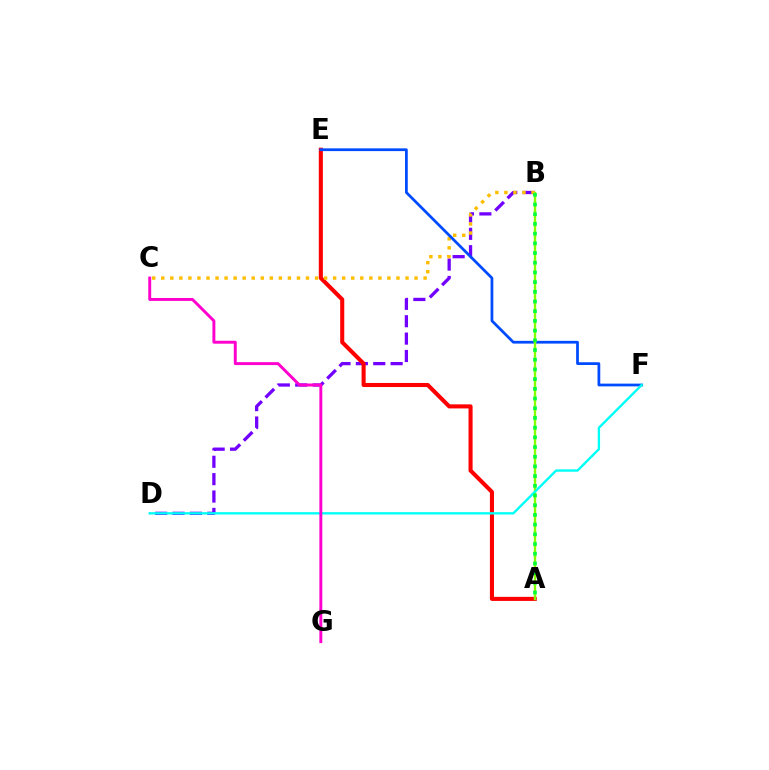{('B', 'D'): [{'color': '#7200ff', 'line_style': 'dashed', 'thickness': 2.36}], ('A', 'E'): [{'color': '#ff0000', 'line_style': 'solid', 'thickness': 2.93}], ('B', 'C'): [{'color': '#ffbd00', 'line_style': 'dotted', 'thickness': 2.46}], ('E', 'F'): [{'color': '#004bff', 'line_style': 'solid', 'thickness': 1.98}], ('A', 'B'): [{'color': '#84ff00', 'line_style': 'solid', 'thickness': 1.7}, {'color': '#00ff39', 'line_style': 'dotted', 'thickness': 2.64}], ('D', 'F'): [{'color': '#00fff6', 'line_style': 'solid', 'thickness': 1.7}], ('C', 'G'): [{'color': '#ff00cf', 'line_style': 'solid', 'thickness': 2.11}]}